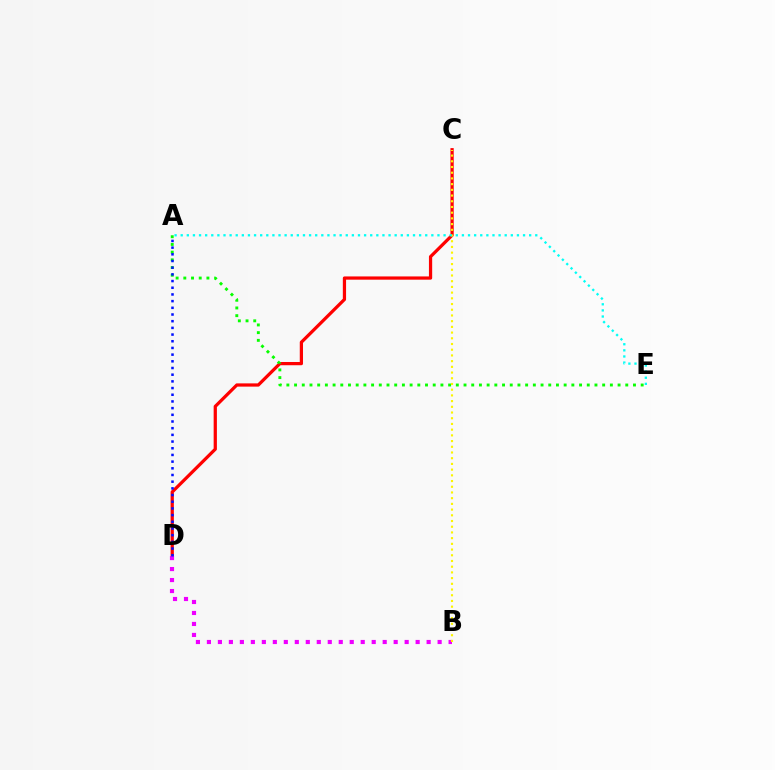{('C', 'D'): [{'color': '#ff0000', 'line_style': 'solid', 'thickness': 2.33}], ('A', 'E'): [{'color': '#08ff00', 'line_style': 'dotted', 'thickness': 2.09}, {'color': '#00fff6', 'line_style': 'dotted', 'thickness': 1.66}], ('B', 'D'): [{'color': '#ee00ff', 'line_style': 'dotted', 'thickness': 2.98}], ('B', 'C'): [{'color': '#fcf500', 'line_style': 'dotted', 'thickness': 1.55}], ('A', 'D'): [{'color': '#0010ff', 'line_style': 'dotted', 'thickness': 1.82}]}